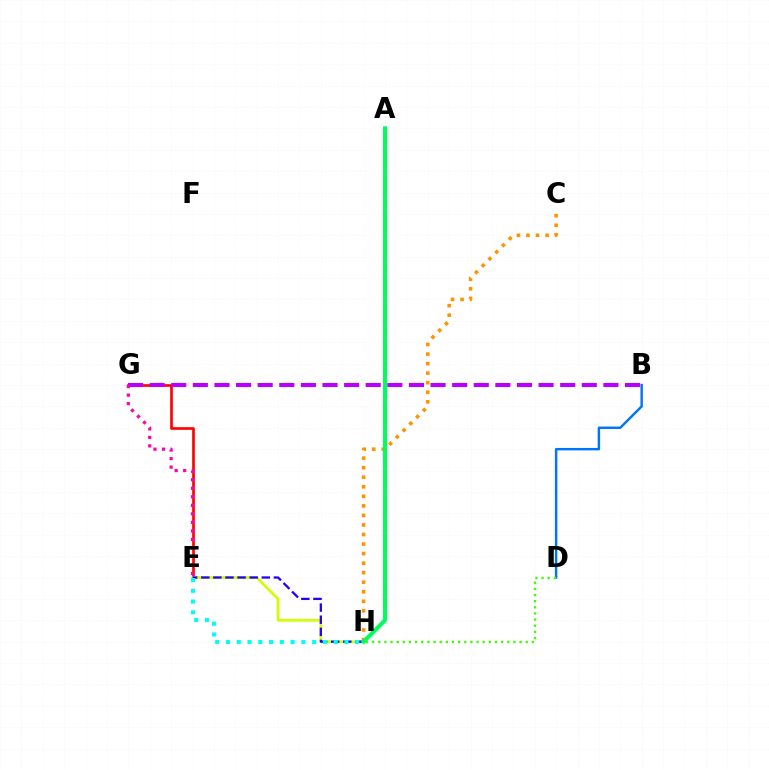{('B', 'D'): [{'color': '#0074ff', 'line_style': 'solid', 'thickness': 1.76}], ('C', 'H'): [{'color': '#ff9400', 'line_style': 'dotted', 'thickness': 2.59}], ('E', 'G'): [{'color': '#ff0000', 'line_style': 'solid', 'thickness': 1.92}, {'color': '#ff00ac', 'line_style': 'dotted', 'thickness': 2.31}], ('B', 'G'): [{'color': '#b900ff', 'line_style': 'dashed', 'thickness': 2.94}], ('E', 'H'): [{'color': '#d1ff00', 'line_style': 'solid', 'thickness': 1.95}, {'color': '#2500ff', 'line_style': 'dashed', 'thickness': 1.64}, {'color': '#00fff6', 'line_style': 'dotted', 'thickness': 2.93}], ('D', 'H'): [{'color': '#3dff00', 'line_style': 'dotted', 'thickness': 1.67}], ('A', 'H'): [{'color': '#00ff5c', 'line_style': 'solid', 'thickness': 2.94}]}